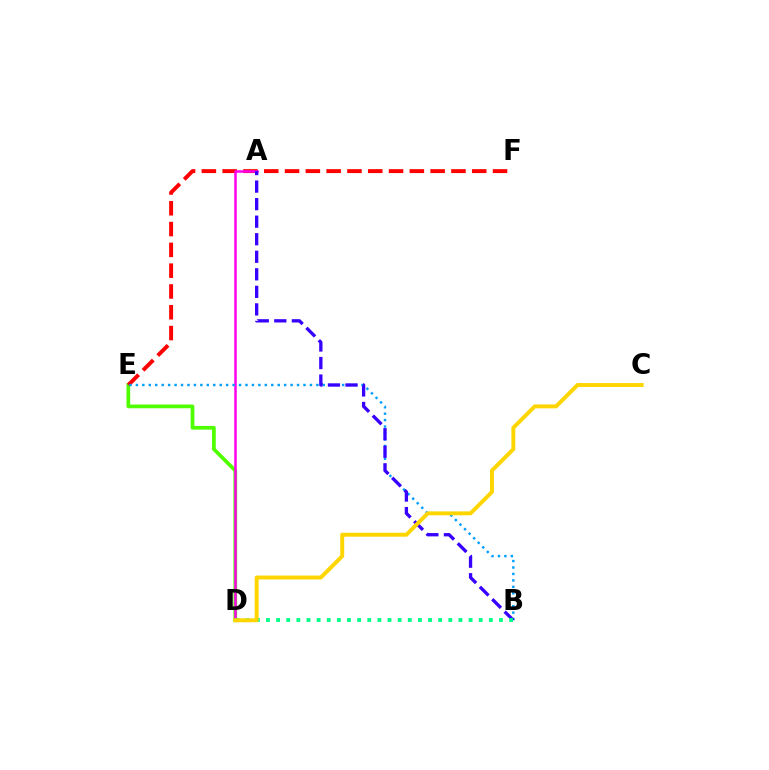{('D', 'E'): [{'color': '#4fff00', 'line_style': 'solid', 'thickness': 2.68}], ('E', 'F'): [{'color': '#ff0000', 'line_style': 'dashed', 'thickness': 2.83}], ('A', 'D'): [{'color': '#ff00ed', 'line_style': 'solid', 'thickness': 1.8}], ('B', 'E'): [{'color': '#009eff', 'line_style': 'dotted', 'thickness': 1.75}], ('A', 'B'): [{'color': '#3700ff', 'line_style': 'dashed', 'thickness': 2.38}], ('B', 'D'): [{'color': '#00ff86', 'line_style': 'dotted', 'thickness': 2.75}], ('C', 'D'): [{'color': '#ffd500', 'line_style': 'solid', 'thickness': 2.83}]}